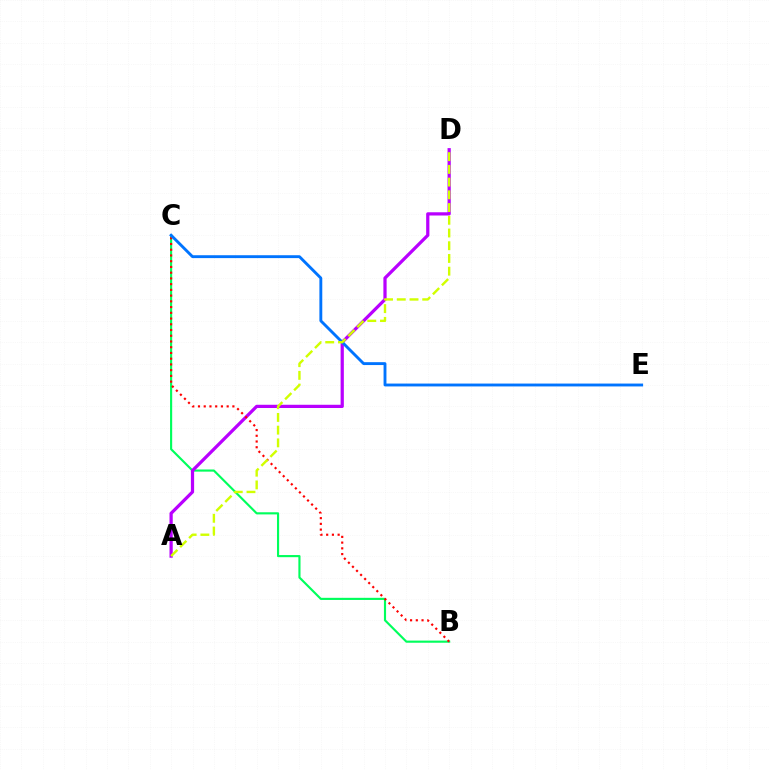{('B', 'C'): [{'color': '#00ff5c', 'line_style': 'solid', 'thickness': 1.54}, {'color': '#ff0000', 'line_style': 'dotted', 'thickness': 1.56}], ('A', 'D'): [{'color': '#b900ff', 'line_style': 'solid', 'thickness': 2.33}, {'color': '#d1ff00', 'line_style': 'dashed', 'thickness': 1.73}], ('C', 'E'): [{'color': '#0074ff', 'line_style': 'solid', 'thickness': 2.07}]}